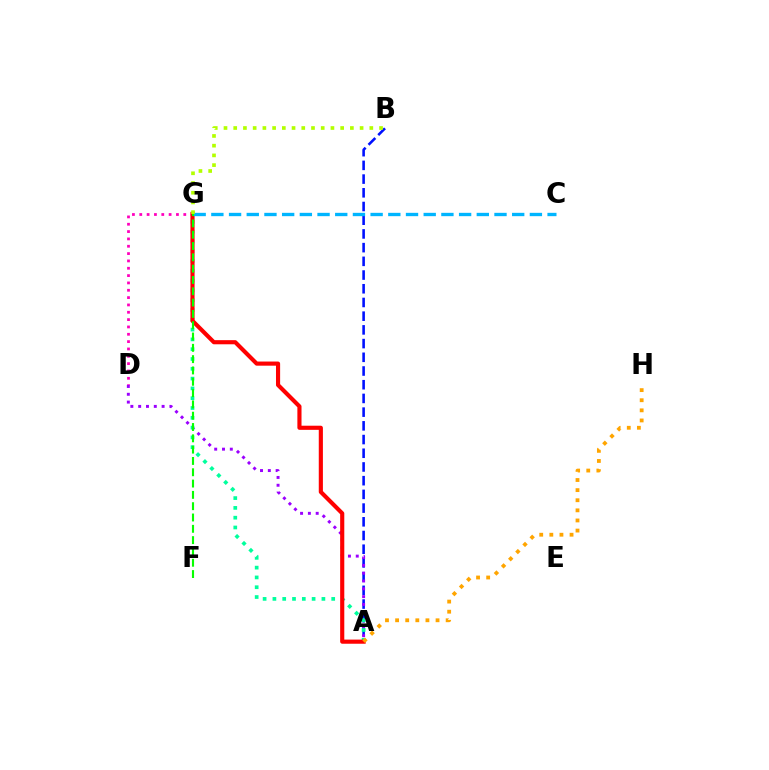{('D', 'G'): [{'color': '#ff00bd', 'line_style': 'dotted', 'thickness': 1.99}], ('A', 'B'): [{'color': '#0010ff', 'line_style': 'dashed', 'thickness': 1.86}], ('A', 'D'): [{'color': '#9b00ff', 'line_style': 'dotted', 'thickness': 2.12}], ('A', 'G'): [{'color': '#00ff9d', 'line_style': 'dotted', 'thickness': 2.66}, {'color': '#ff0000', 'line_style': 'solid', 'thickness': 2.98}], ('C', 'G'): [{'color': '#00b5ff', 'line_style': 'dashed', 'thickness': 2.4}], ('B', 'G'): [{'color': '#b3ff00', 'line_style': 'dotted', 'thickness': 2.64}], ('A', 'H'): [{'color': '#ffa500', 'line_style': 'dotted', 'thickness': 2.75}], ('F', 'G'): [{'color': '#08ff00', 'line_style': 'dashed', 'thickness': 1.54}]}